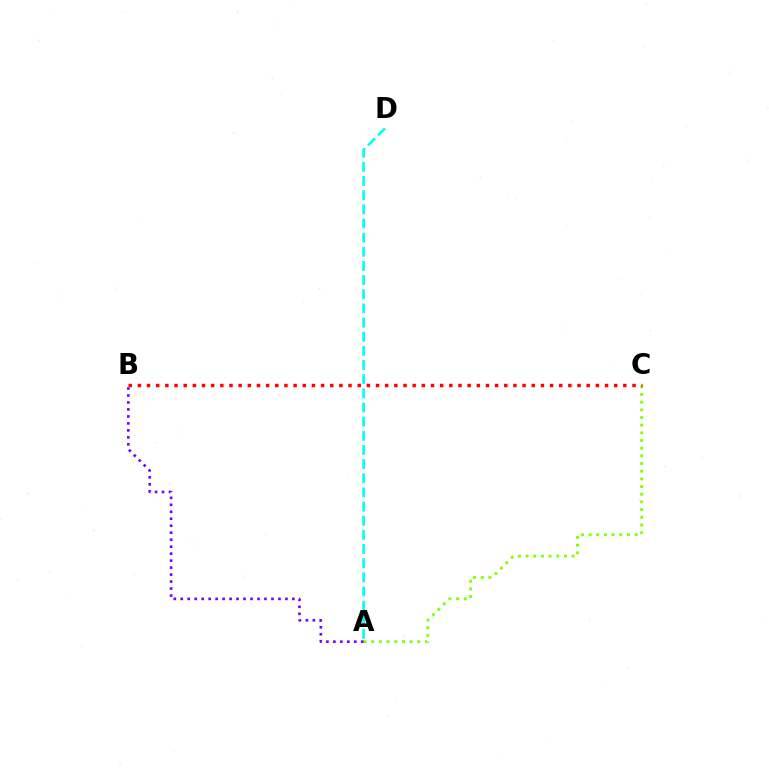{('A', 'C'): [{'color': '#84ff00', 'line_style': 'dotted', 'thickness': 2.08}], ('A', 'D'): [{'color': '#00fff6', 'line_style': 'dashed', 'thickness': 1.92}], ('A', 'B'): [{'color': '#7200ff', 'line_style': 'dotted', 'thickness': 1.9}], ('B', 'C'): [{'color': '#ff0000', 'line_style': 'dotted', 'thickness': 2.49}]}